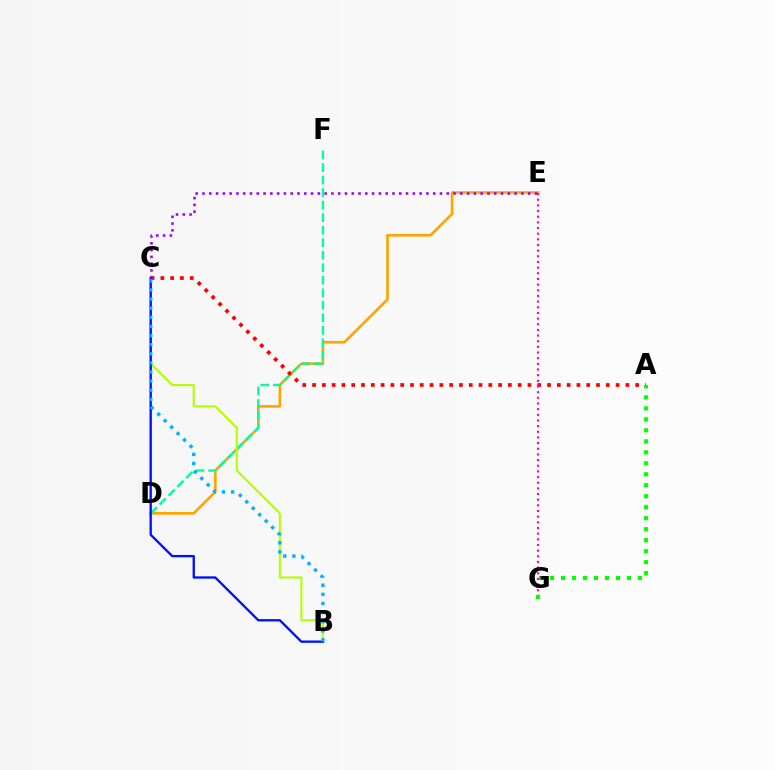{('D', 'E'): [{'color': '#ffa500', 'line_style': 'solid', 'thickness': 1.92}], ('D', 'F'): [{'color': '#00ff9d', 'line_style': 'dashed', 'thickness': 1.7}], ('A', 'C'): [{'color': '#ff0000', 'line_style': 'dotted', 'thickness': 2.66}], ('B', 'C'): [{'color': '#b3ff00', 'line_style': 'solid', 'thickness': 1.51}, {'color': '#0010ff', 'line_style': 'solid', 'thickness': 1.68}, {'color': '#00b5ff', 'line_style': 'dotted', 'thickness': 2.48}], ('C', 'E'): [{'color': '#9b00ff', 'line_style': 'dotted', 'thickness': 1.84}], ('E', 'G'): [{'color': '#ff00bd', 'line_style': 'dotted', 'thickness': 1.54}], ('A', 'G'): [{'color': '#08ff00', 'line_style': 'dotted', 'thickness': 2.98}]}